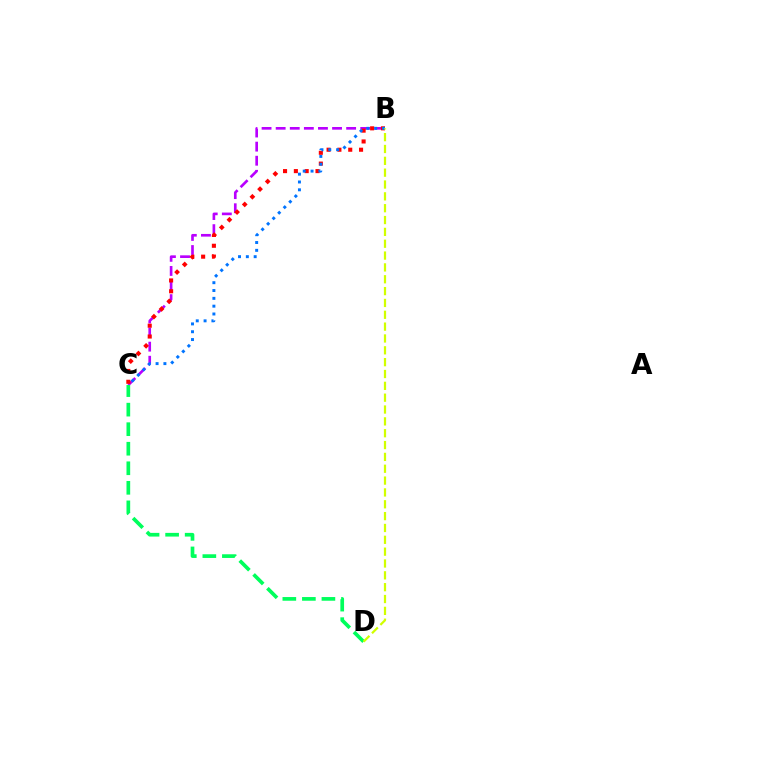{('B', 'C'): [{'color': '#b900ff', 'line_style': 'dashed', 'thickness': 1.91}, {'color': '#ff0000', 'line_style': 'dotted', 'thickness': 2.94}, {'color': '#0074ff', 'line_style': 'dotted', 'thickness': 2.13}], ('C', 'D'): [{'color': '#00ff5c', 'line_style': 'dashed', 'thickness': 2.65}], ('B', 'D'): [{'color': '#d1ff00', 'line_style': 'dashed', 'thickness': 1.61}]}